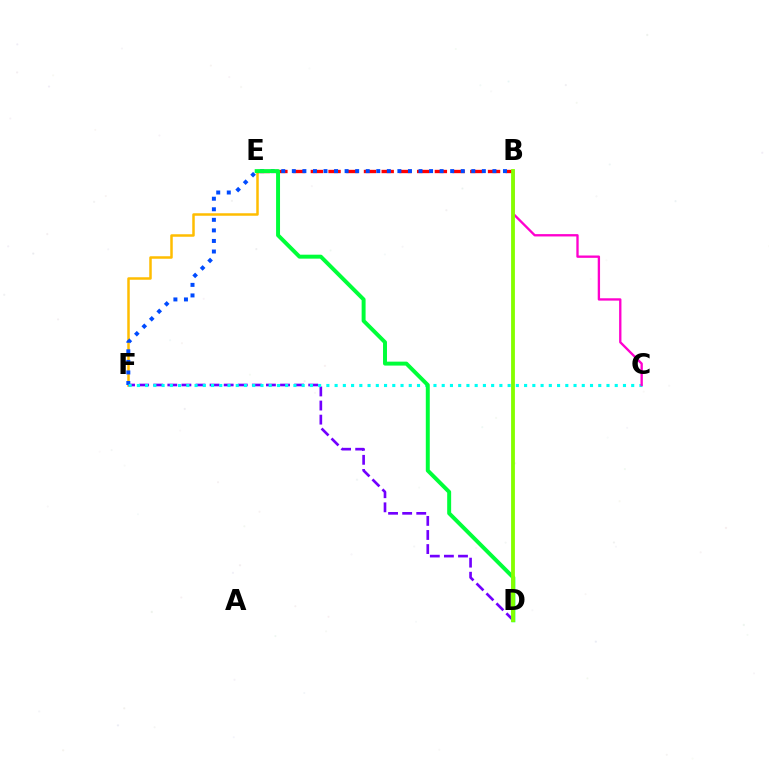{('E', 'F'): [{'color': '#ffbd00', 'line_style': 'solid', 'thickness': 1.8}], ('D', 'F'): [{'color': '#7200ff', 'line_style': 'dashed', 'thickness': 1.91}], ('B', 'E'): [{'color': '#ff0000', 'line_style': 'dashed', 'thickness': 2.41}], ('B', 'F'): [{'color': '#004bff', 'line_style': 'dotted', 'thickness': 2.87}], ('C', 'F'): [{'color': '#00fff6', 'line_style': 'dotted', 'thickness': 2.24}], ('B', 'C'): [{'color': '#ff00cf', 'line_style': 'solid', 'thickness': 1.68}], ('D', 'E'): [{'color': '#00ff39', 'line_style': 'solid', 'thickness': 2.85}], ('B', 'D'): [{'color': '#84ff00', 'line_style': 'solid', 'thickness': 2.75}]}